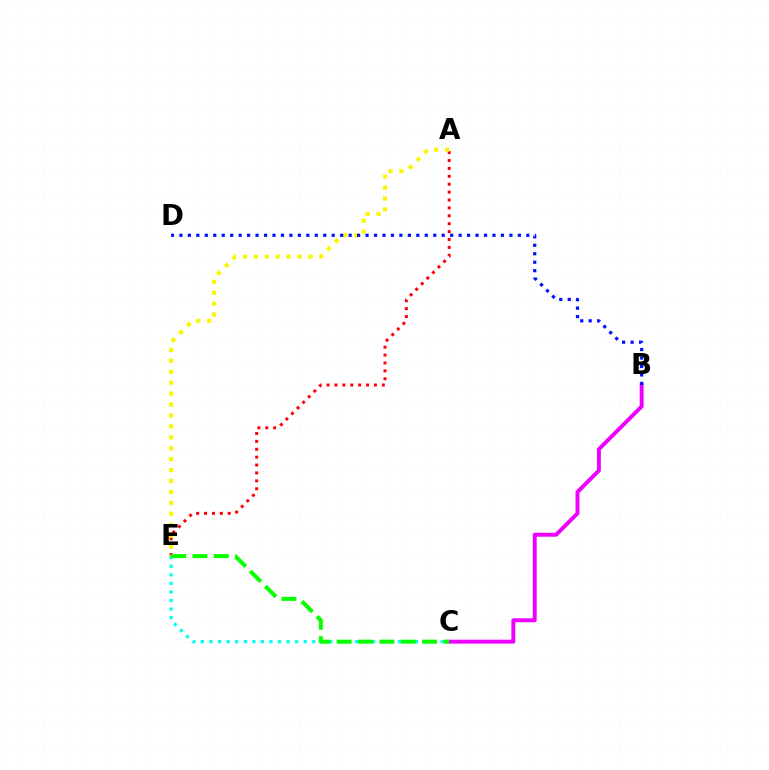{('B', 'C'): [{'color': '#ee00ff', 'line_style': 'solid', 'thickness': 2.83}], ('C', 'E'): [{'color': '#00fff6', 'line_style': 'dotted', 'thickness': 2.33}, {'color': '#08ff00', 'line_style': 'dashed', 'thickness': 2.9}], ('A', 'E'): [{'color': '#ff0000', 'line_style': 'dotted', 'thickness': 2.15}, {'color': '#fcf500', 'line_style': 'dotted', 'thickness': 2.97}], ('B', 'D'): [{'color': '#0010ff', 'line_style': 'dotted', 'thickness': 2.3}]}